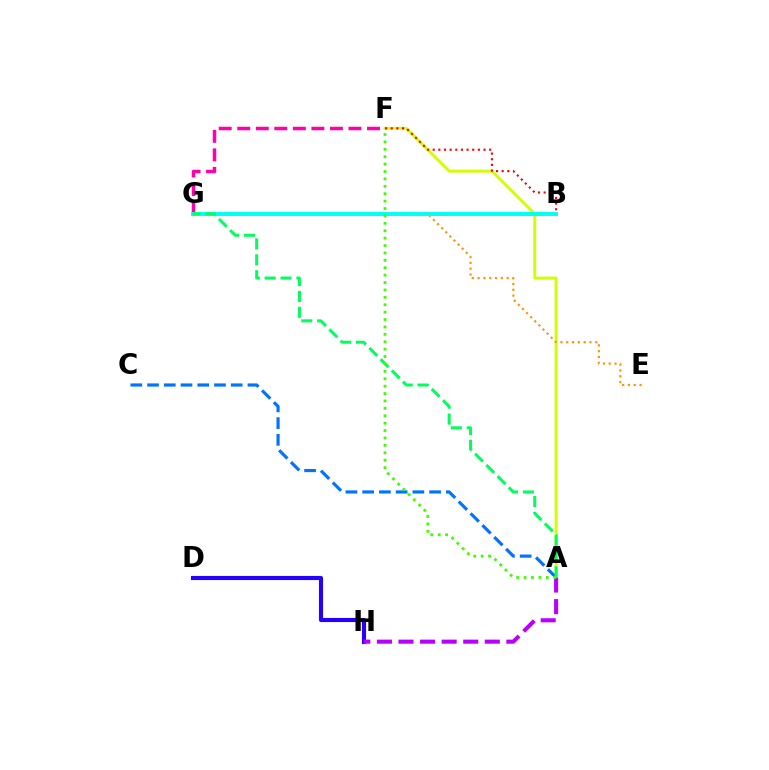{('F', 'G'): [{'color': '#ff00ac', 'line_style': 'dashed', 'thickness': 2.52}], ('A', 'F'): [{'color': '#d1ff00', 'line_style': 'solid', 'thickness': 2.12}, {'color': '#3dff00', 'line_style': 'dotted', 'thickness': 2.01}], ('B', 'F'): [{'color': '#ff0000', 'line_style': 'dotted', 'thickness': 1.53}], ('A', 'C'): [{'color': '#0074ff', 'line_style': 'dashed', 'thickness': 2.27}], ('E', 'G'): [{'color': '#ff9400', 'line_style': 'dotted', 'thickness': 1.58}], ('D', 'H'): [{'color': '#2500ff', 'line_style': 'solid', 'thickness': 2.96}], ('B', 'G'): [{'color': '#00fff6', 'line_style': 'solid', 'thickness': 2.82}], ('A', 'H'): [{'color': '#b900ff', 'line_style': 'dashed', 'thickness': 2.93}], ('A', 'G'): [{'color': '#00ff5c', 'line_style': 'dashed', 'thickness': 2.16}]}